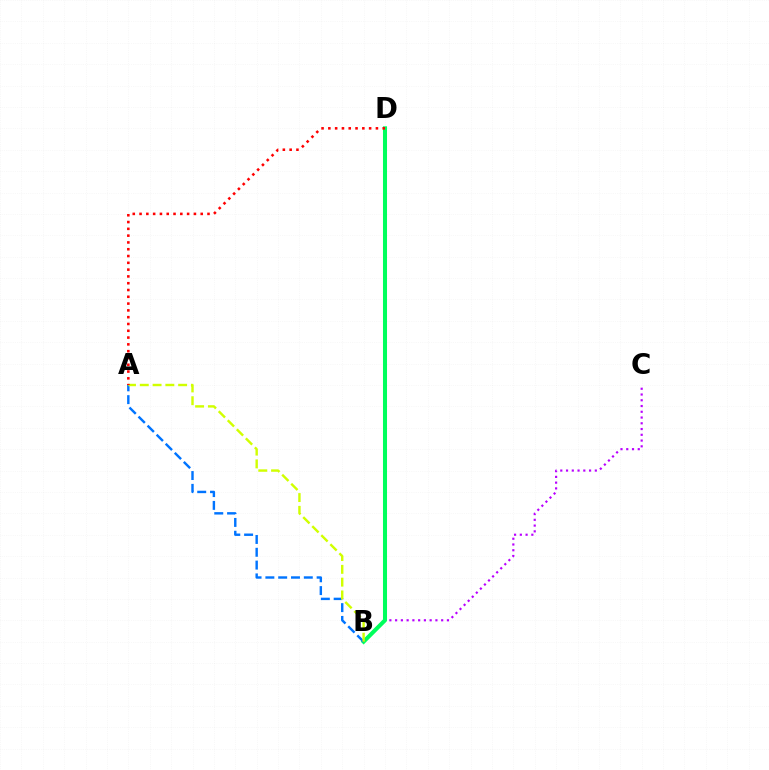{('B', 'C'): [{'color': '#b900ff', 'line_style': 'dotted', 'thickness': 1.56}], ('B', 'D'): [{'color': '#00ff5c', 'line_style': 'solid', 'thickness': 2.92}], ('A', 'B'): [{'color': '#0074ff', 'line_style': 'dashed', 'thickness': 1.74}, {'color': '#d1ff00', 'line_style': 'dashed', 'thickness': 1.74}], ('A', 'D'): [{'color': '#ff0000', 'line_style': 'dotted', 'thickness': 1.85}]}